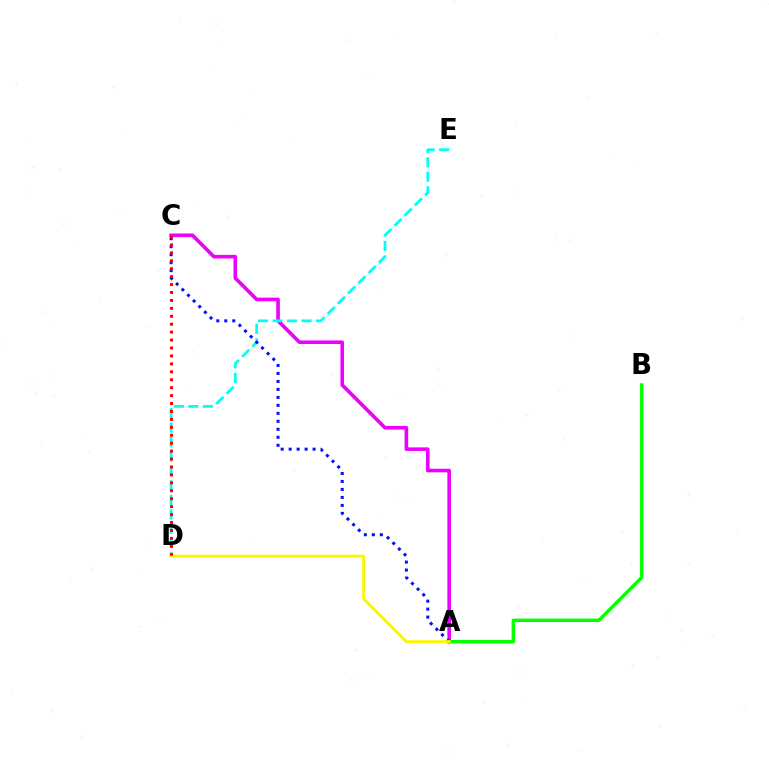{('A', 'C'): [{'color': '#ee00ff', 'line_style': 'solid', 'thickness': 2.6}, {'color': '#0010ff', 'line_style': 'dotted', 'thickness': 2.17}], ('D', 'E'): [{'color': '#00fff6', 'line_style': 'dashed', 'thickness': 1.97}], ('A', 'B'): [{'color': '#08ff00', 'line_style': 'solid', 'thickness': 2.47}], ('A', 'D'): [{'color': '#fcf500', 'line_style': 'solid', 'thickness': 2.06}], ('C', 'D'): [{'color': '#ff0000', 'line_style': 'dotted', 'thickness': 2.15}]}